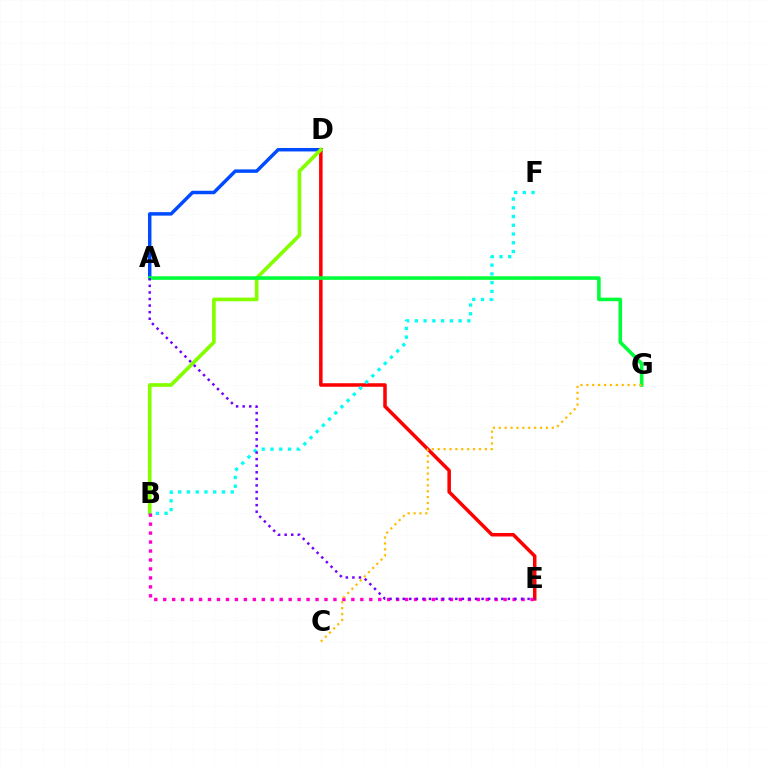{('A', 'D'): [{'color': '#004bff', 'line_style': 'solid', 'thickness': 2.5}], ('D', 'E'): [{'color': '#ff0000', 'line_style': 'solid', 'thickness': 2.53}], ('B', 'D'): [{'color': '#84ff00', 'line_style': 'solid', 'thickness': 2.65}], ('A', 'G'): [{'color': '#00ff39', 'line_style': 'solid', 'thickness': 2.58}], ('B', 'F'): [{'color': '#00fff6', 'line_style': 'dotted', 'thickness': 2.38}], ('B', 'E'): [{'color': '#ff00cf', 'line_style': 'dotted', 'thickness': 2.43}], ('C', 'G'): [{'color': '#ffbd00', 'line_style': 'dotted', 'thickness': 1.6}], ('A', 'E'): [{'color': '#7200ff', 'line_style': 'dotted', 'thickness': 1.79}]}